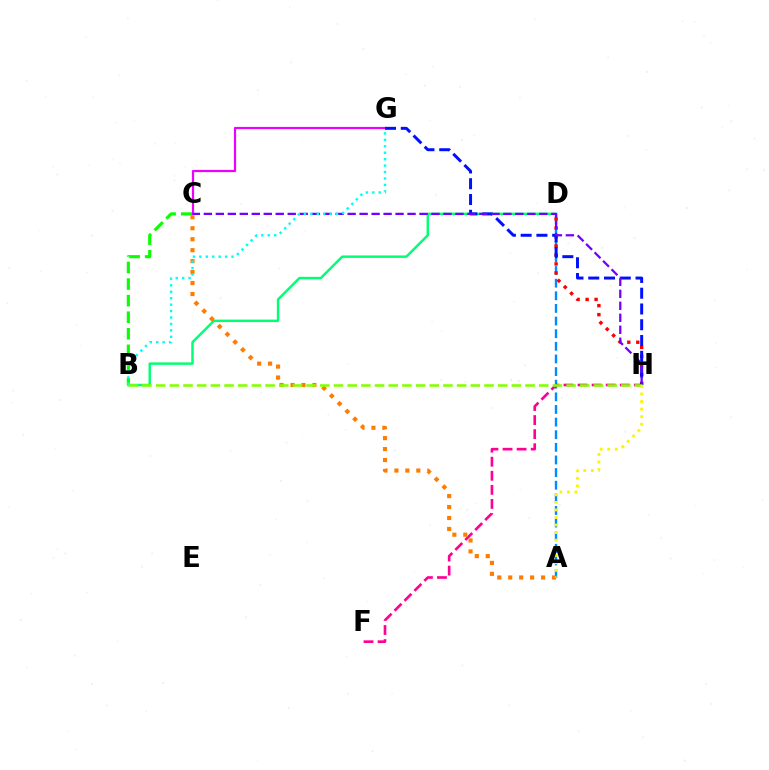{('B', 'D'): [{'color': '#00ff74', 'line_style': 'solid', 'thickness': 1.77}], ('A', 'D'): [{'color': '#008cff', 'line_style': 'dashed', 'thickness': 1.72}], ('F', 'H'): [{'color': '#ff0094', 'line_style': 'dashed', 'thickness': 1.91}], ('D', 'H'): [{'color': '#ff0000', 'line_style': 'dotted', 'thickness': 2.44}], ('B', 'C'): [{'color': '#08ff00', 'line_style': 'dashed', 'thickness': 2.25}], ('C', 'G'): [{'color': '#ee00ff', 'line_style': 'solid', 'thickness': 1.59}], ('G', 'H'): [{'color': '#0010ff', 'line_style': 'dashed', 'thickness': 2.14}], ('C', 'H'): [{'color': '#7200ff', 'line_style': 'dashed', 'thickness': 1.63}], ('A', 'C'): [{'color': '#ff7c00', 'line_style': 'dotted', 'thickness': 2.98}], ('B', 'G'): [{'color': '#00fff6', 'line_style': 'dotted', 'thickness': 1.75}], ('B', 'H'): [{'color': '#84ff00', 'line_style': 'dashed', 'thickness': 1.86}], ('A', 'H'): [{'color': '#fcf500', 'line_style': 'dotted', 'thickness': 2.05}]}